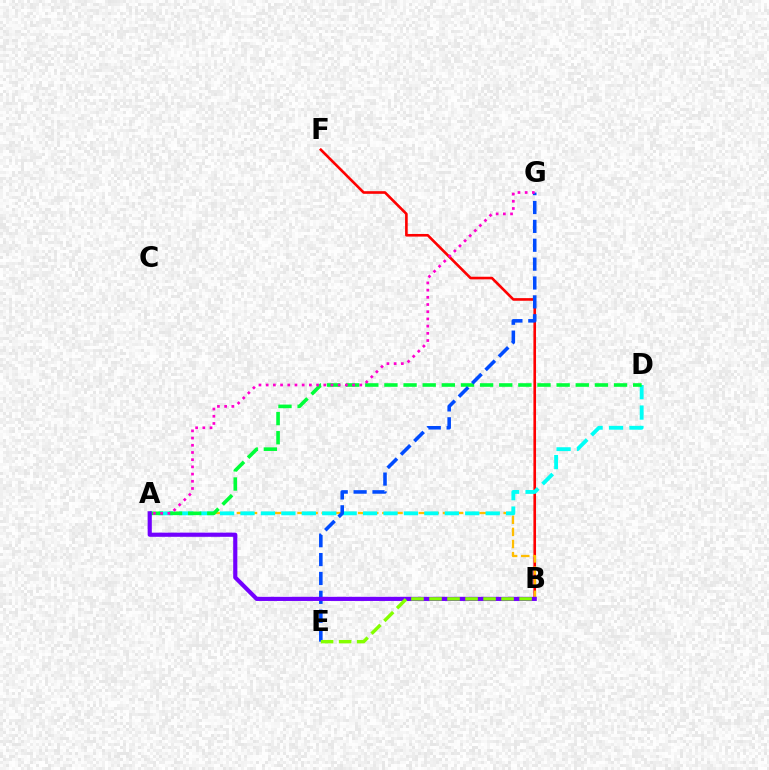{('B', 'F'): [{'color': '#ff0000', 'line_style': 'solid', 'thickness': 1.89}], ('A', 'B'): [{'color': '#ffbd00', 'line_style': 'dashed', 'thickness': 1.65}, {'color': '#7200ff', 'line_style': 'solid', 'thickness': 2.99}], ('A', 'D'): [{'color': '#00fff6', 'line_style': 'dashed', 'thickness': 2.78}, {'color': '#00ff39', 'line_style': 'dashed', 'thickness': 2.6}], ('E', 'G'): [{'color': '#004bff', 'line_style': 'dashed', 'thickness': 2.56}], ('B', 'E'): [{'color': '#84ff00', 'line_style': 'dashed', 'thickness': 2.45}], ('A', 'G'): [{'color': '#ff00cf', 'line_style': 'dotted', 'thickness': 1.96}]}